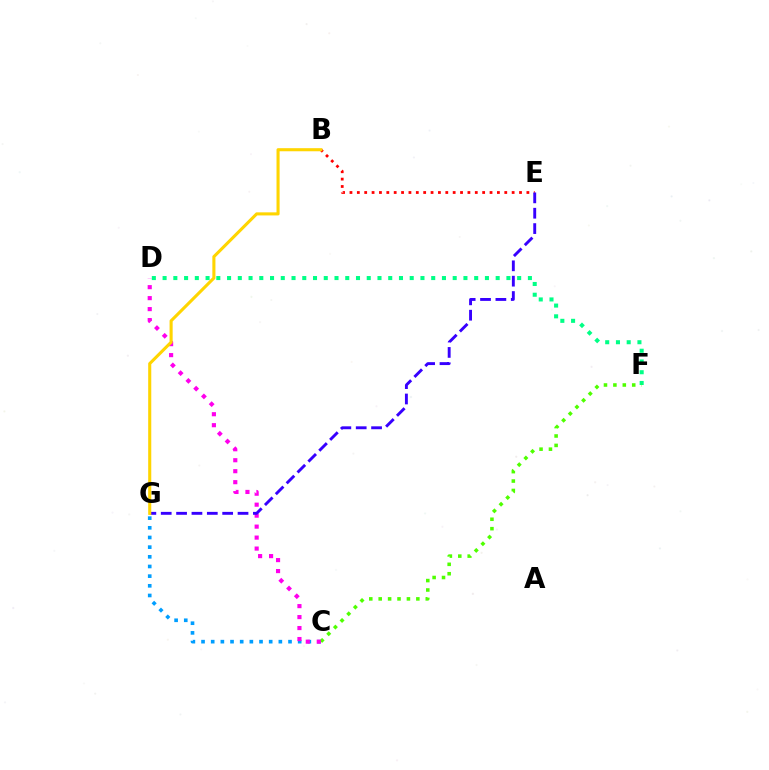{('C', 'G'): [{'color': '#009eff', 'line_style': 'dotted', 'thickness': 2.63}], ('D', 'F'): [{'color': '#00ff86', 'line_style': 'dotted', 'thickness': 2.92}], ('B', 'E'): [{'color': '#ff0000', 'line_style': 'dotted', 'thickness': 2.0}], ('C', 'F'): [{'color': '#4fff00', 'line_style': 'dotted', 'thickness': 2.56}], ('C', 'D'): [{'color': '#ff00ed', 'line_style': 'dotted', 'thickness': 2.98}], ('E', 'G'): [{'color': '#3700ff', 'line_style': 'dashed', 'thickness': 2.09}], ('B', 'G'): [{'color': '#ffd500', 'line_style': 'solid', 'thickness': 2.22}]}